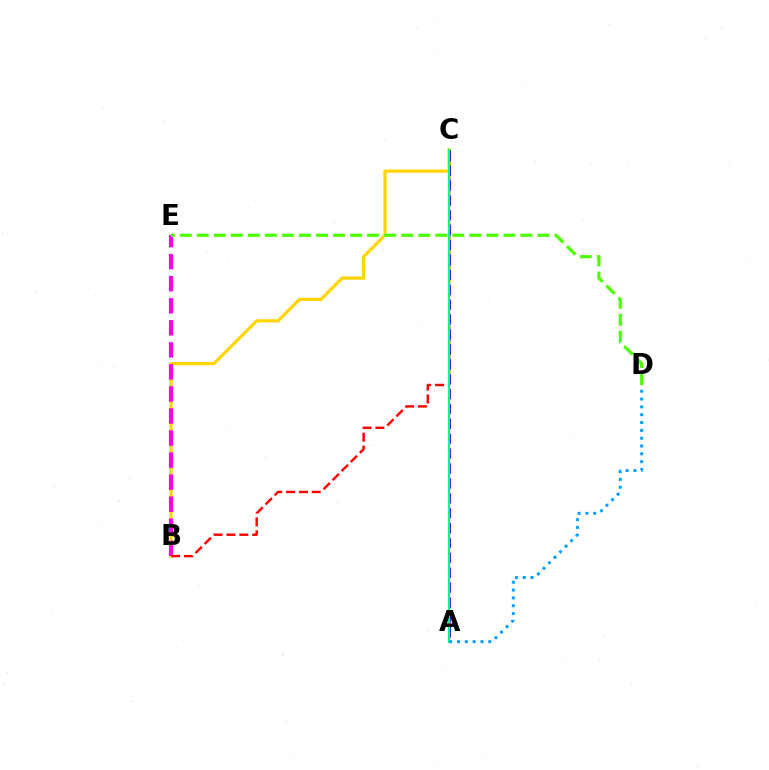{('B', 'C'): [{'color': '#ffd500', 'line_style': 'solid', 'thickness': 2.32}, {'color': '#ff0000', 'line_style': 'dashed', 'thickness': 1.74}], ('B', 'E'): [{'color': '#ff00ed', 'line_style': 'dashed', 'thickness': 3.0}], ('A', 'C'): [{'color': '#3700ff', 'line_style': 'dashed', 'thickness': 2.02}, {'color': '#00ff86', 'line_style': 'solid', 'thickness': 1.52}], ('A', 'D'): [{'color': '#009eff', 'line_style': 'dotted', 'thickness': 2.13}], ('D', 'E'): [{'color': '#4fff00', 'line_style': 'dashed', 'thickness': 2.31}]}